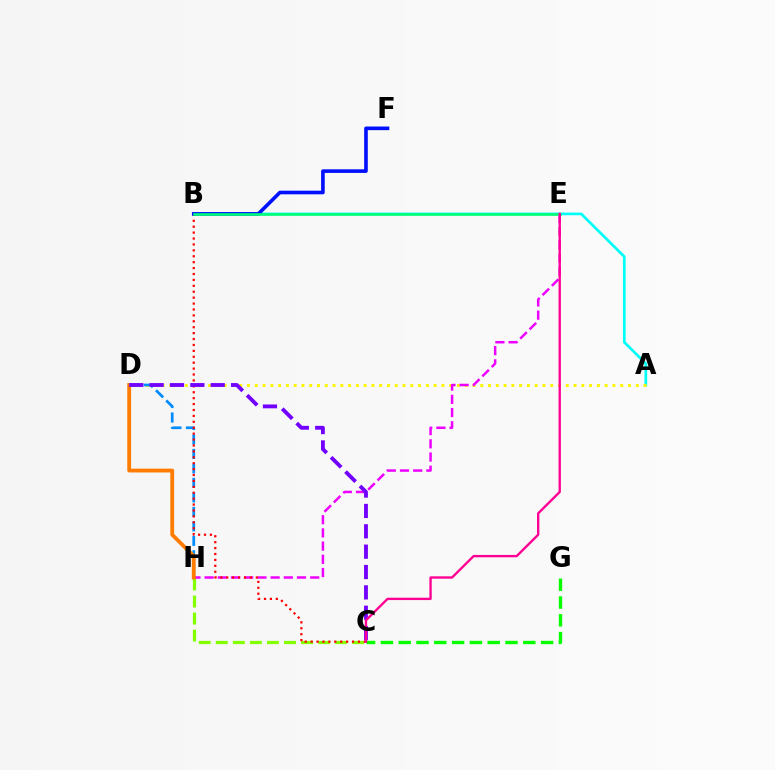{('A', 'B'): [{'color': '#00fff6', 'line_style': 'solid', 'thickness': 1.94}], ('A', 'D'): [{'color': '#fcf500', 'line_style': 'dotted', 'thickness': 2.11}], ('C', 'H'): [{'color': '#84ff00', 'line_style': 'dashed', 'thickness': 2.32}], ('E', 'H'): [{'color': '#ee00ff', 'line_style': 'dashed', 'thickness': 1.79}], ('D', 'H'): [{'color': '#008cff', 'line_style': 'dashed', 'thickness': 1.97}, {'color': '#ff7c00', 'line_style': 'solid', 'thickness': 2.75}], ('B', 'C'): [{'color': '#ff0000', 'line_style': 'dotted', 'thickness': 1.61}], ('B', 'F'): [{'color': '#0010ff', 'line_style': 'solid', 'thickness': 2.61}], ('C', 'D'): [{'color': '#7200ff', 'line_style': 'dashed', 'thickness': 2.77}], ('C', 'G'): [{'color': '#08ff00', 'line_style': 'dashed', 'thickness': 2.42}], ('B', 'E'): [{'color': '#00ff74', 'line_style': 'solid', 'thickness': 1.88}], ('C', 'E'): [{'color': '#ff0094', 'line_style': 'solid', 'thickness': 1.7}]}